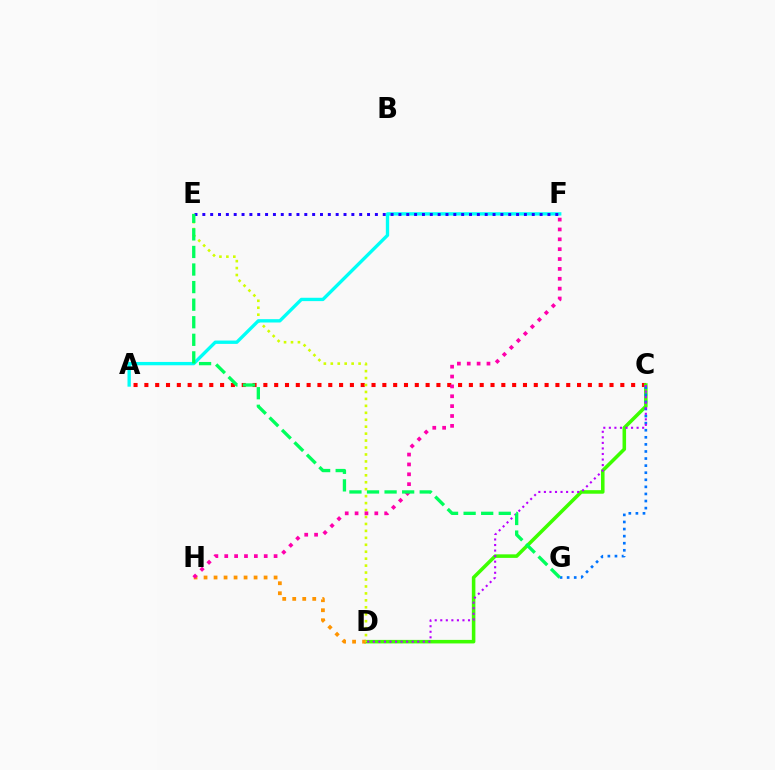{('A', 'C'): [{'color': '#ff0000', 'line_style': 'dotted', 'thickness': 2.94}], ('C', 'D'): [{'color': '#3dff00', 'line_style': 'solid', 'thickness': 2.55}, {'color': '#b900ff', 'line_style': 'dotted', 'thickness': 1.51}], ('C', 'G'): [{'color': '#0074ff', 'line_style': 'dotted', 'thickness': 1.92}], ('D', 'H'): [{'color': '#ff9400', 'line_style': 'dotted', 'thickness': 2.72}], ('D', 'E'): [{'color': '#d1ff00', 'line_style': 'dotted', 'thickness': 1.89}], ('F', 'H'): [{'color': '#ff00ac', 'line_style': 'dotted', 'thickness': 2.68}], ('A', 'F'): [{'color': '#00fff6', 'line_style': 'solid', 'thickness': 2.41}], ('E', 'F'): [{'color': '#2500ff', 'line_style': 'dotted', 'thickness': 2.13}], ('E', 'G'): [{'color': '#00ff5c', 'line_style': 'dashed', 'thickness': 2.39}]}